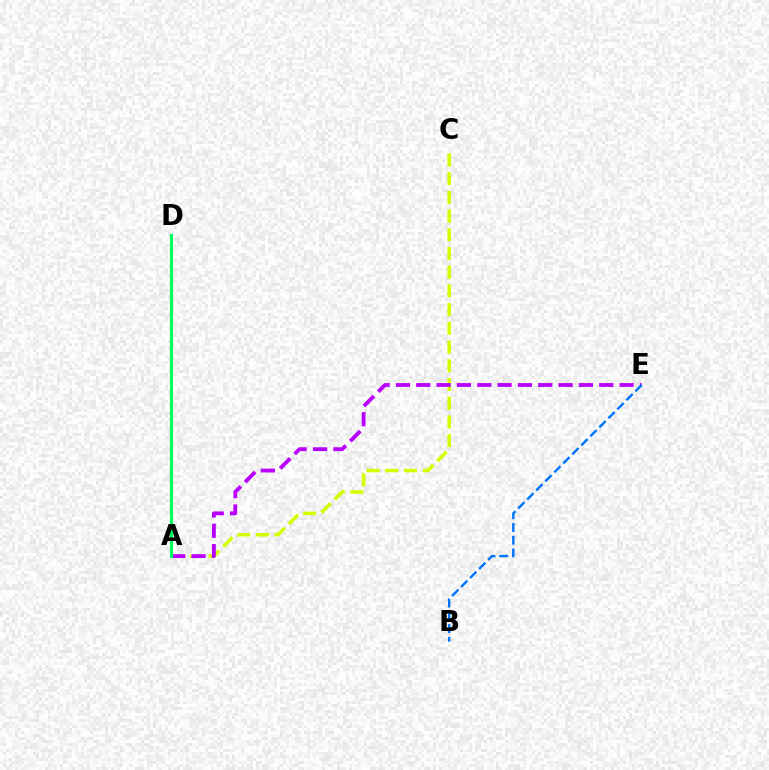{('A', 'C'): [{'color': '#d1ff00', 'line_style': 'dashed', 'thickness': 2.54}], ('A', 'E'): [{'color': '#b900ff', 'line_style': 'dashed', 'thickness': 2.76}], ('B', 'E'): [{'color': '#0074ff', 'line_style': 'dashed', 'thickness': 1.73}], ('A', 'D'): [{'color': '#ff0000', 'line_style': 'solid', 'thickness': 1.94}, {'color': '#00ff5c', 'line_style': 'solid', 'thickness': 2.27}]}